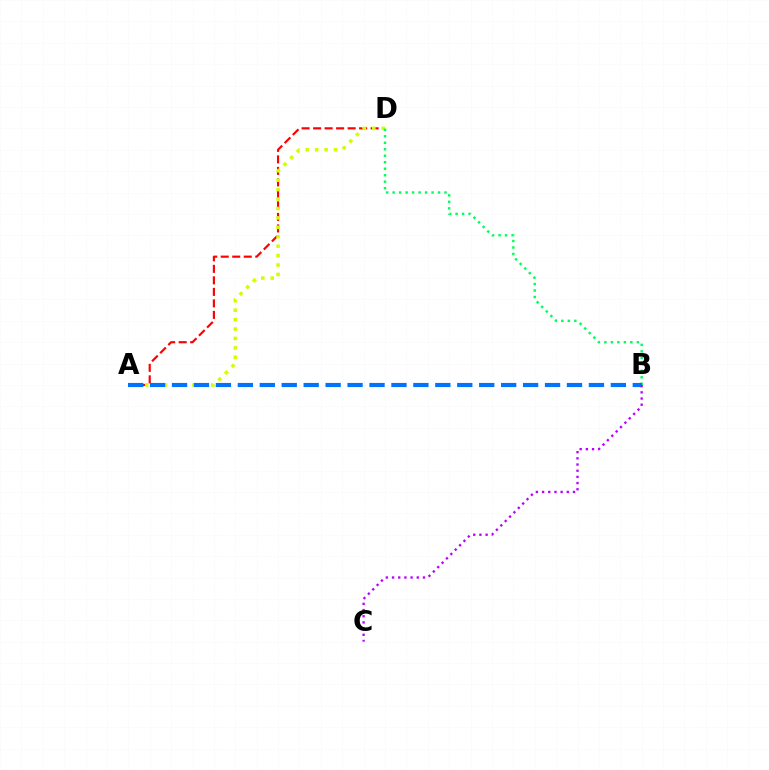{('A', 'D'): [{'color': '#ff0000', 'line_style': 'dashed', 'thickness': 1.56}, {'color': '#d1ff00', 'line_style': 'dotted', 'thickness': 2.56}], ('B', 'D'): [{'color': '#00ff5c', 'line_style': 'dotted', 'thickness': 1.76}], ('A', 'B'): [{'color': '#0074ff', 'line_style': 'dashed', 'thickness': 2.98}], ('B', 'C'): [{'color': '#b900ff', 'line_style': 'dotted', 'thickness': 1.68}]}